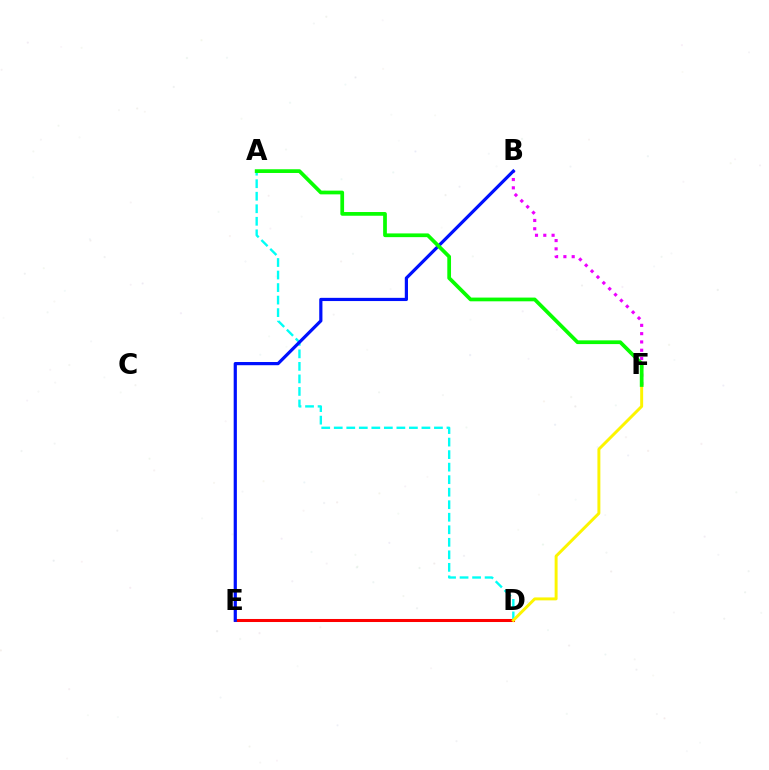{('B', 'F'): [{'color': '#ee00ff', 'line_style': 'dotted', 'thickness': 2.25}], ('A', 'D'): [{'color': '#00fff6', 'line_style': 'dashed', 'thickness': 1.7}], ('D', 'E'): [{'color': '#ff0000', 'line_style': 'solid', 'thickness': 2.19}], ('D', 'F'): [{'color': '#fcf500', 'line_style': 'solid', 'thickness': 2.12}], ('B', 'E'): [{'color': '#0010ff', 'line_style': 'solid', 'thickness': 2.31}], ('A', 'F'): [{'color': '#08ff00', 'line_style': 'solid', 'thickness': 2.68}]}